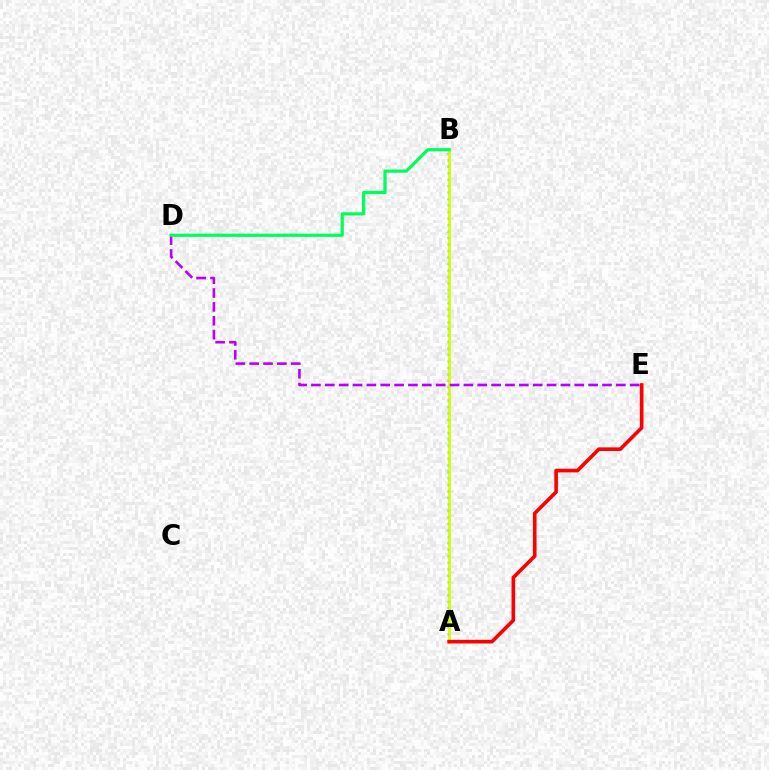{('A', 'B'): [{'color': '#0074ff', 'line_style': 'dotted', 'thickness': 1.76}, {'color': '#d1ff00', 'line_style': 'solid', 'thickness': 1.98}], ('D', 'E'): [{'color': '#b900ff', 'line_style': 'dashed', 'thickness': 1.88}], ('A', 'E'): [{'color': '#ff0000', 'line_style': 'solid', 'thickness': 2.61}], ('B', 'D'): [{'color': '#00ff5c', 'line_style': 'solid', 'thickness': 2.32}]}